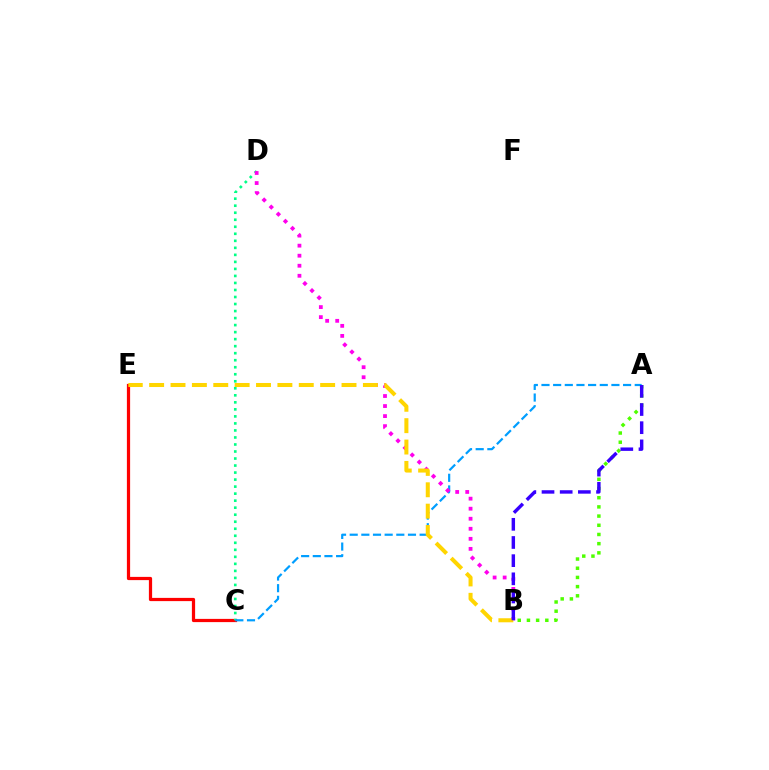{('C', 'E'): [{'color': '#ff0000', 'line_style': 'solid', 'thickness': 2.33}], ('C', 'D'): [{'color': '#00ff86', 'line_style': 'dotted', 'thickness': 1.91}], ('A', 'B'): [{'color': '#4fff00', 'line_style': 'dotted', 'thickness': 2.5}, {'color': '#3700ff', 'line_style': 'dashed', 'thickness': 2.47}], ('A', 'C'): [{'color': '#009eff', 'line_style': 'dashed', 'thickness': 1.58}], ('B', 'D'): [{'color': '#ff00ed', 'line_style': 'dotted', 'thickness': 2.73}], ('B', 'E'): [{'color': '#ffd500', 'line_style': 'dashed', 'thickness': 2.9}]}